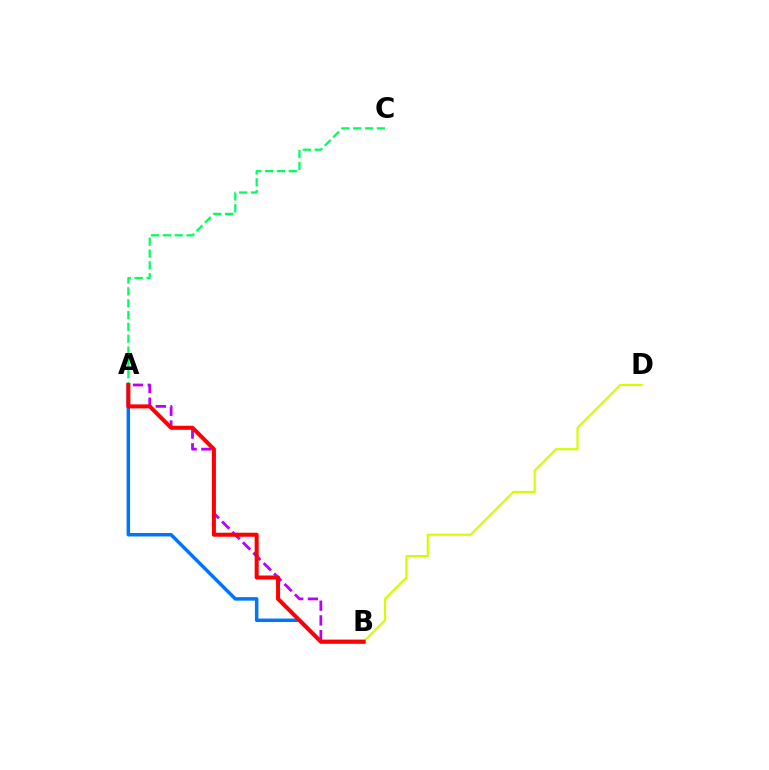{('A', 'B'): [{'color': '#b900ff', 'line_style': 'dashed', 'thickness': 2.0}, {'color': '#0074ff', 'line_style': 'solid', 'thickness': 2.5}, {'color': '#ff0000', 'line_style': 'solid', 'thickness': 2.9}], ('A', 'C'): [{'color': '#00ff5c', 'line_style': 'dashed', 'thickness': 1.61}], ('B', 'D'): [{'color': '#d1ff00', 'line_style': 'solid', 'thickness': 1.58}]}